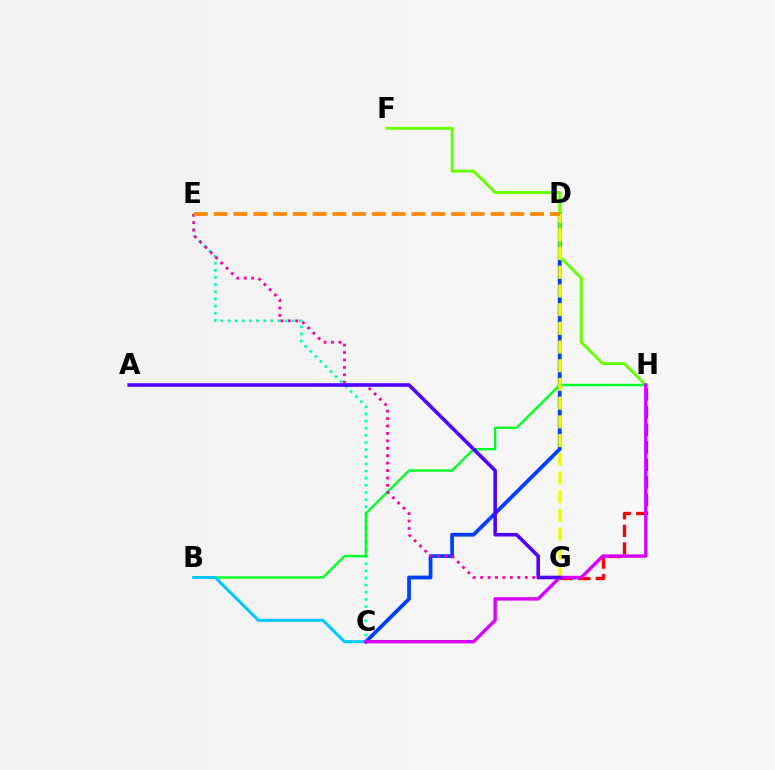{('C', 'E'): [{'color': '#00ffaf', 'line_style': 'dotted', 'thickness': 1.94}], ('C', 'D'): [{'color': '#003fff', 'line_style': 'solid', 'thickness': 2.73}], ('F', 'H'): [{'color': '#66ff00', 'line_style': 'solid', 'thickness': 2.09}], ('B', 'H'): [{'color': '#00ff27', 'line_style': 'solid', 'thickness': 1.72}], ('D', 'G'): [{'color': '#eeff00', 'line_style': 'dashed', 'thickness': 2.54}], ('B', 'C'): [{'color': '#00c7ff', 'line_style': 'solid', 'thickness': 2.16}], ('E', 'G'): [{'color': '#ff00a0', 'line_style': 'dotted', 'thickness': 2.02}], ('G', 'H'): [{'color': '#ff0000', 'line_style': 'dashed', 'thickness': 2.39}], ('D', 'E'): [{'color': '#ff8800', 'line_style': 'dashed', 'thickness': 2.69}], ('C', 'H'): [{'color': '#d600ff', 'line_style': 'solid', 'thickness': 2.44}], ('A', 'G'): [{'color': '#4f00ff', 'line_style': 'solid', 'thickness': 2.58}]}